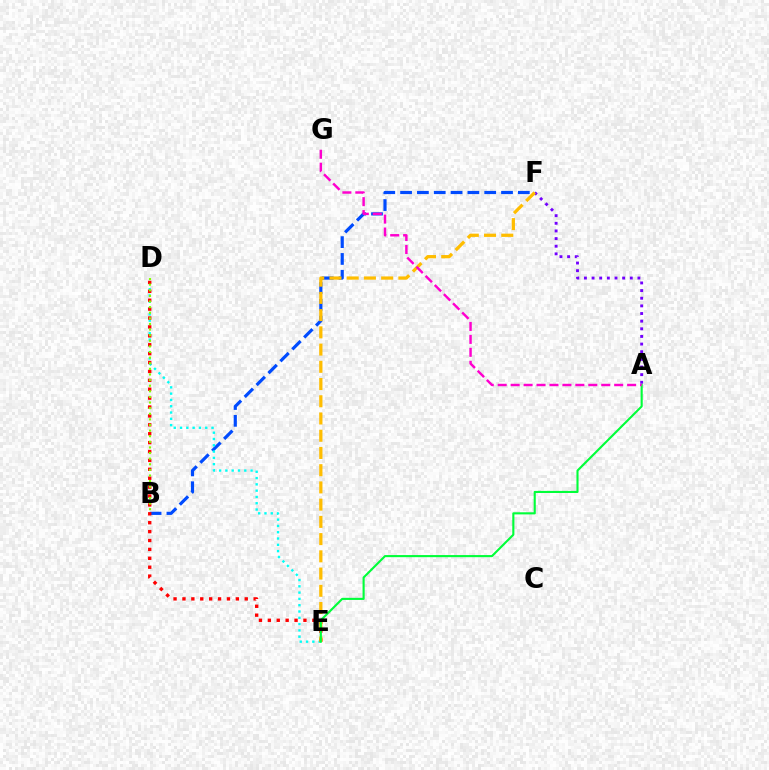{('B', 'F'): [{'color': '#004bff', 'line_style': 'dashed', 'thickness': 2.29}], ('D', 'E'): [{'color': '#00fff6', 'line_style': 'dotted', 'thickness': 1.71}, {'color': '#ff0000', 'line_style': 'dotted', 'thickness': 2.42}], ('A', 'F'): [{'color': '#7200ff', 'line_style': 'dotted', 'thickness': 2.08}], ('E', 'F'): [{'color': '#ffbd00', 'line_style': 'dashed', 'thickness': 2.34}], ('B', 'D'): [{'color': '#84ff00', 'line_style': 'dotted', 'thickness': 1.52}], ('A', 'E'): [{'color': '#00ff39', 'line_style': 'solid', 'thickness': 1.52}], ('A', 'G'): [{'color': '#ff00cf', 'line_style': 'dashed', 'thickness': 1.76}]}